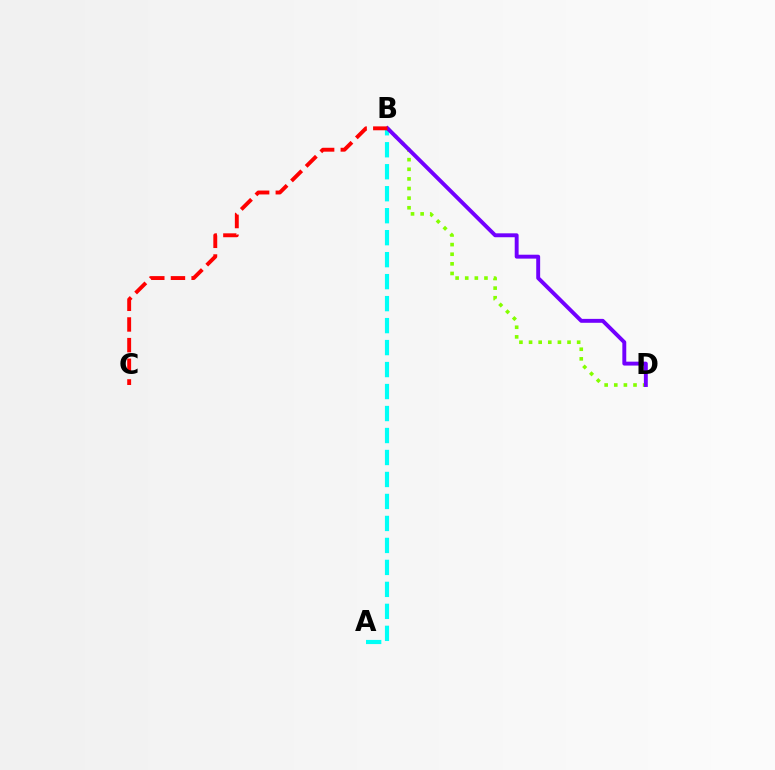{('A', 'B'): [{'color': '#00fff6', 'line_style': 'dashed', 'thickness': 2.99}], ('B', 'D'): [{'color': '#84ff00', 'line_style': 'dotted', 'thickness': 2.61}, {'color': '#7200ff', 'line_style': 'solid', 'thickness': 2.82}], ('B', 'C'): [{'color': '#ff0000', 'line_style': 'dashed', 'thickness': 2.81}]}